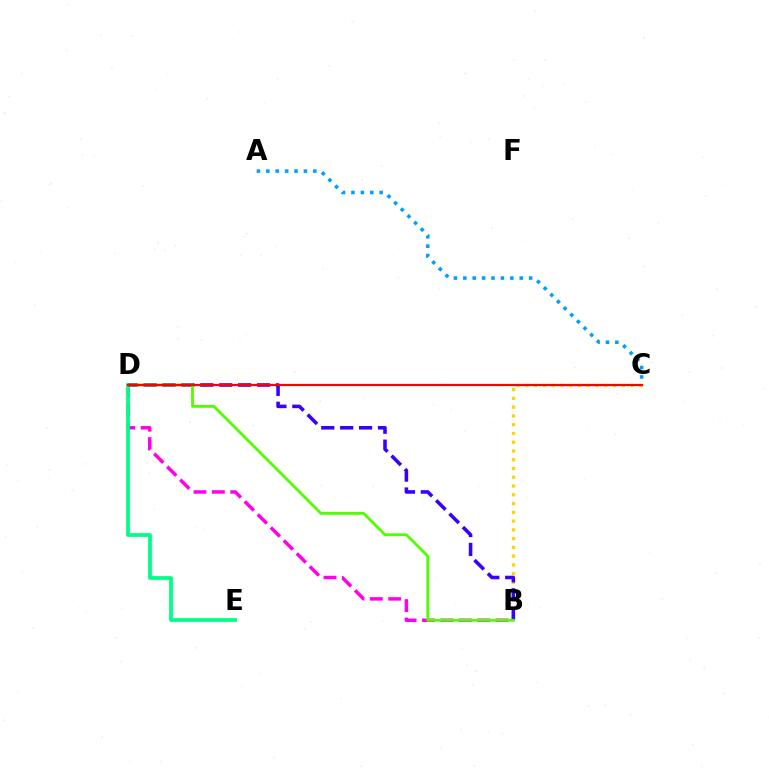{('B', 'C'): [{'color': '#ffd500', 'line_style': 'dotted', 'thickness': 2.38}], ('B', 'D'): [{'color': '#ff00ed', 'line_style': 'dashed', 'thickness': 2.5}, {'color': '#3700ff', 'line_style': 'dashed', 'thickness': 2.57}, {'color': '#4fff00', 'line_style': 'solid', 'thickness': 2.02}], ('D', 'E'): [{'color': '#00ff86', 'line_style': 'solid', 'thickness': 2.71}], ('A', 'C'): [{'color': '#009eff', 'line_style': 'dotted', 'thickness': 2.55}], ('C', 'D'): [{'color': '#ff0000', 'line_style': 'solid', 'thickness': 1.59}]}